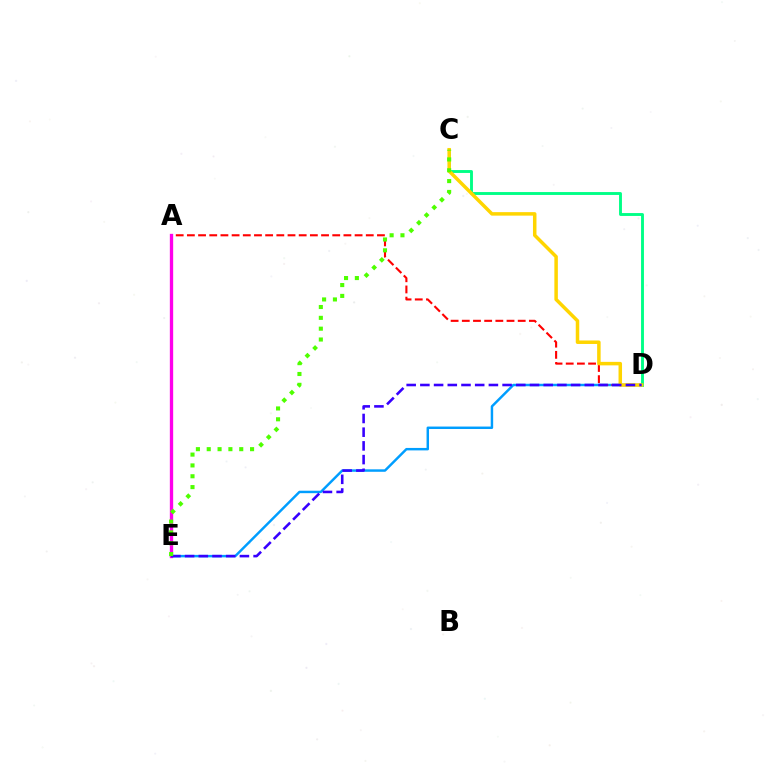{('D', 'E'): [{'color': '#009eff', 'line_style': 'solid', 'thickness': 1.77}, {'color': '#3700ff', 'line_style': 'dashed', 'thickness': 1.86}], ('A', 'D'): [{'color': '#ff0000', 'line_style': 'dashed', 'thickness': 1.52}], ('A', 'E'): [{'color': '#ff00ed', 'line_style': 'solid', 'thickness': 2.4}], ('C', 'D'): [{'color': '#00ff86', 'line_style': 'solid', 'thickness': 2.08}, {'color': '#ffd500', 'line_style': 'solid', 'thickness': 2.52}], ('C', 'E'): [{'color': '#4fff00', 'line_style': 'dotted', 'thickness': 2.94}]}